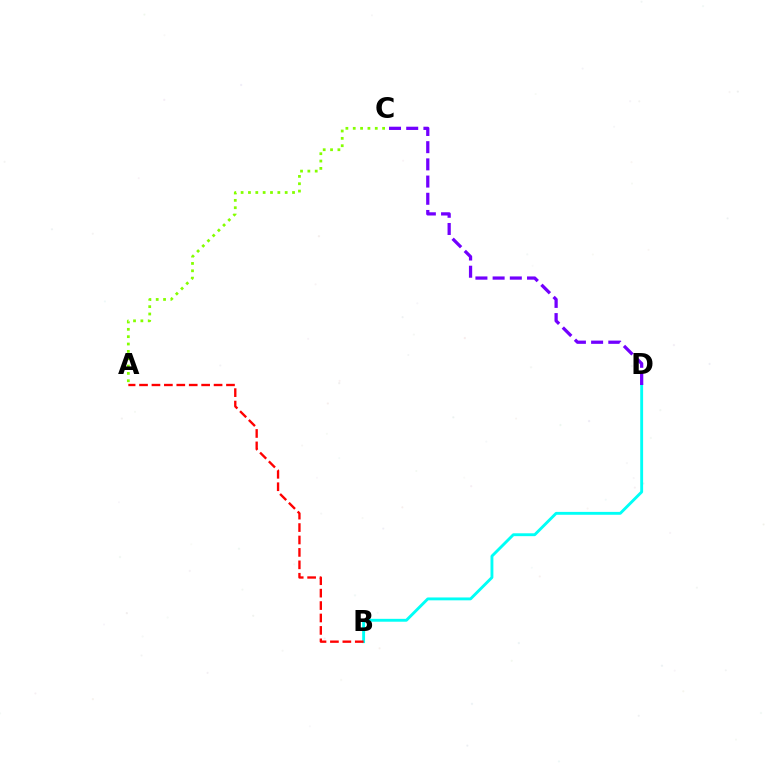{('B', 'D'): [{'color': '#00fff6', 'line_style': 'solid', 'thickness': 2.07}], ('A', 'C'): [{'color': '#84ff00', 'line_style': 'dotted', 'thickness': 2.0}], ('C', 'D'): [{'color': '#7200ff', 'line_style': 'dashed', 'thickness': 2.34}], ('A', 'B'): [{'color': '#ff0000', 'line_style': 'dashed', 'thickness': 1.69}]}